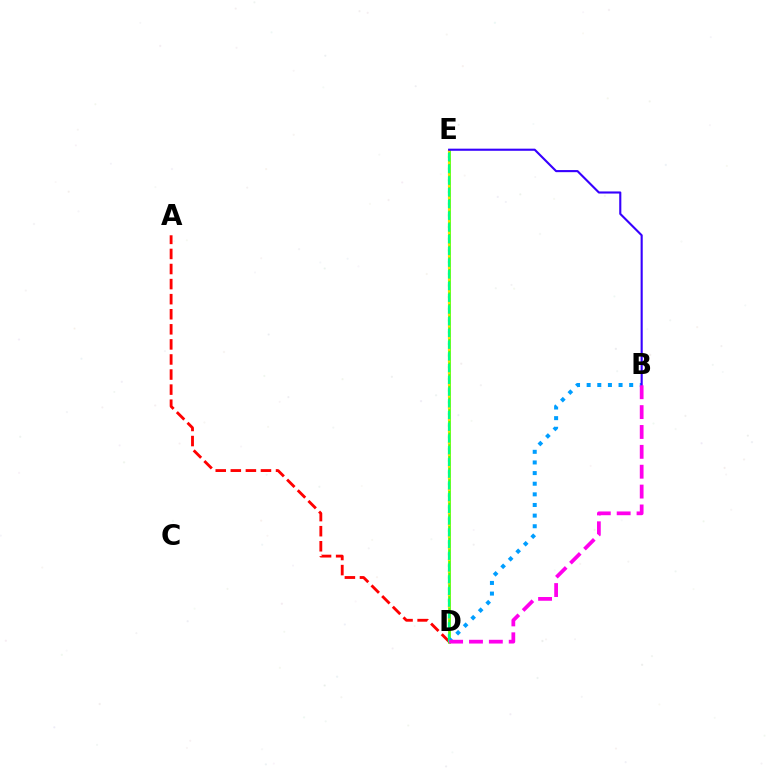{('D', 'E'): [{'color': '#4fff00', 'line_style': 'solid', 'thickness': 1.95}, {'color': '#ffd500', 'line_style': 'dotted', 'thickness': 1.59}, {'color': '#00ff86', 'line_style': 'dashed', 'thickness': 1.59}], ('B', 'D'): [{'color': '#009eff', 'line_style': 'dotted', 'thickness': 2.89}, {'color': '#ff00ed', 'line_style': 'dashed', 'thickness': 2.7}], ('A', 'D'): [{'color': '#ff0000', 'line_style': 'dashed', 'thickness': 2.05}], ('B', 'E'): [{'color': '#3700ff', 'line_style': 'solid', 'thickness': 1.52}]}